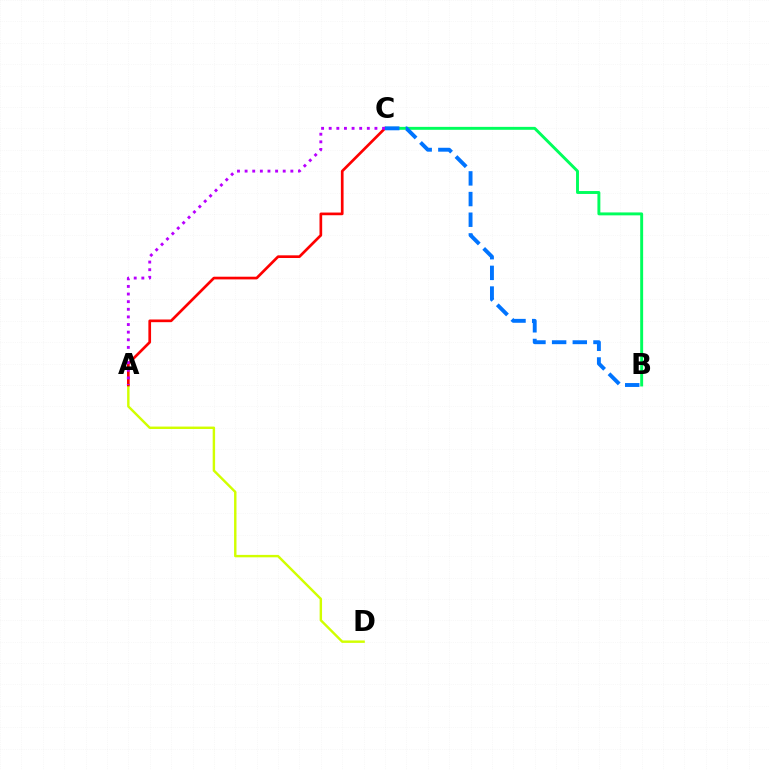{('B', 'C'): [{'color': '#00ff5c', 'line_style': 'solid', 'thickness': 2.11}, {'color': '#0074ff', 'line_style': 'dashed', 'thickness': 2.81}], ('A', 'D'): [{'color': '#d1ff00', 'line_style': 'solid', 'thickness': 1.75}], ('A', 'C'): [{'color': '#ff0000', 'line_style': 'solid', 'thickness': 1.93}, {'color': '#b900ff', 'line_style': 'dotted', 'thickness': 2.07}]}